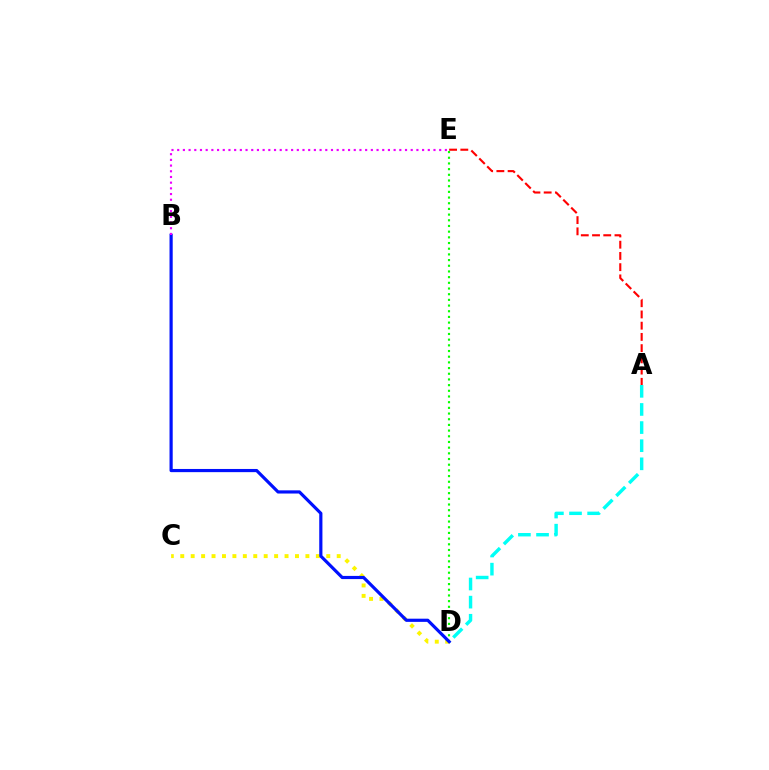{('C', 'D'): [{'color': '#fcf500', 'line_style': 'dotted', 'thickness': 2.83}], ('A', 'D'): [{'color': '#00fff6', 'line_style': 'dashed', 'thickness': 2.46}], ('D', 'E'): [{'color': '#08ff00', 'line_style': 'dotted', 'thickness': 1.54}], ('B', 'D'): [{'color': '#0010ff', 'line_style': 'solid', 'thickness': 2.29}], ('A', 'E'): [{'color': '#ff0000', 'line_style': 'dashed', 'thickness': 1.53}], ('B', 'E'): [{'color': '#ee00ff', 'line_style': 'dotted', 'thickness': 1.55}]}